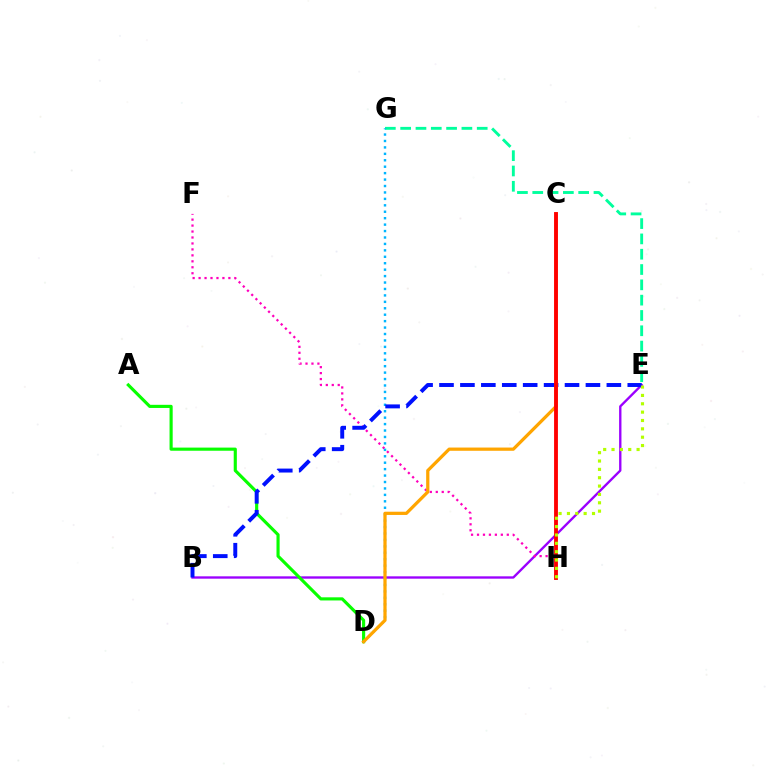{('E', 'G'): [{'color': '#00ff9d', 'line_style': 'dashed', 'thickness': 2.08}], ('B', 'E'): [{'color': '#9b00ff', 'line_style': 'solid', 'thickness': 1.69}, {'color': '#0010ff', 'line_style': 'dashed', 'thickness': 2.84}], ('A', 'D'): [{'color': '#08ff00', 'line_style': 'solid', 'thickness': 2.26}], ('F', 'H'): [{'color': '#ff00bd', 'line_style': 'dotted', 'thickness': 1.62}], ('D', 'G'): [{'color': '#00b5ff', 'line_style': 'dotted', 'thickness': 1.75}], ('C', 'D'): [{'color': '#ffa500', 'line_style': 'solid', 'thickness': 2.33}], ('C', 'H'): [{'color': '#ff0000', 'line_style': 'solid', 'thickness': 2.77}], ('E', 'H'): [{'color': '#b3ff00', 'line_style': 'dotted', 'thickness': 2.27}]}